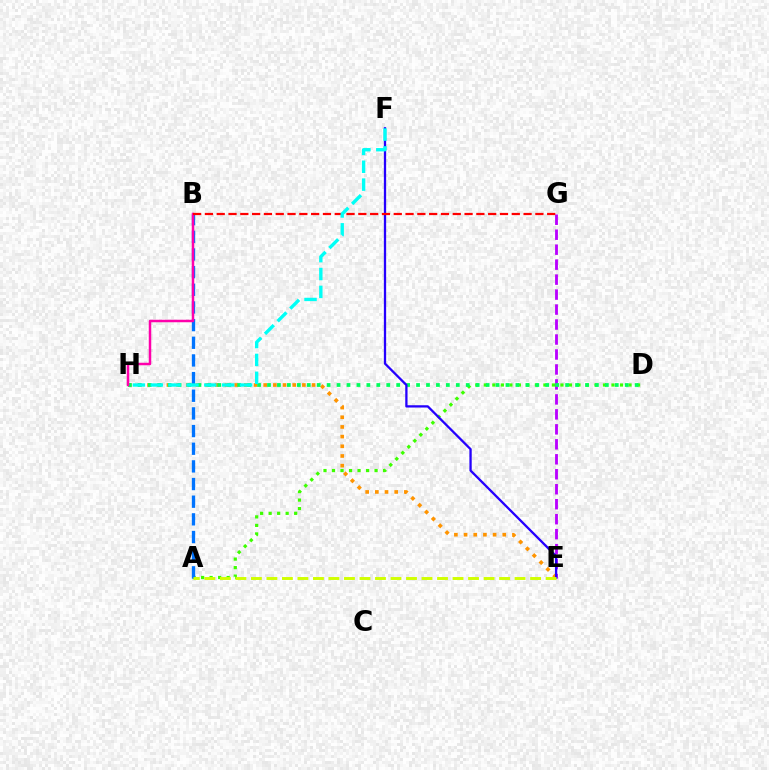{('E', 'H'): [{'color': '#ff9400', 'line_style': 'dotted', 'thickness': 2.63}], ('A', 'D'): [{'color': '#3dff00', 'line_style': 'dotted', 'thickness': 2.31}], ('E', 'G'): [{'color': '#b900ff', 'line_style': 'dashed', 'thickness': 2.03}], ('A', 'B'): [{'color': '#0074ff', 'line_style': 'dashed', 'thickness': 2.4}], ('D', 'H'): [{'color': '#00ff5c', 'line_style': 'dotted', 'thickness': 2.7}], ('B', 'H'): [{'color': '#ff00ac', 'line_style': 'solid', 'thickness': 1.8}], ('E', 'F'): [{'color': '#2500ff', 'line_style': 'solid', 'thickness': 1.65}], ('B', 'G'): [{'color': '#ff0000', 'line_style': 'dashed', 'thickness': 1.6}], ('A', 'E'): [{'color': '#d1ff00', 'line_style': 'dashed', 'thickness': 2.11}], ('F', 'H'): [{'color': '#00fff6', 'line_style': 'dashed', 'thickness': 2.43}]}